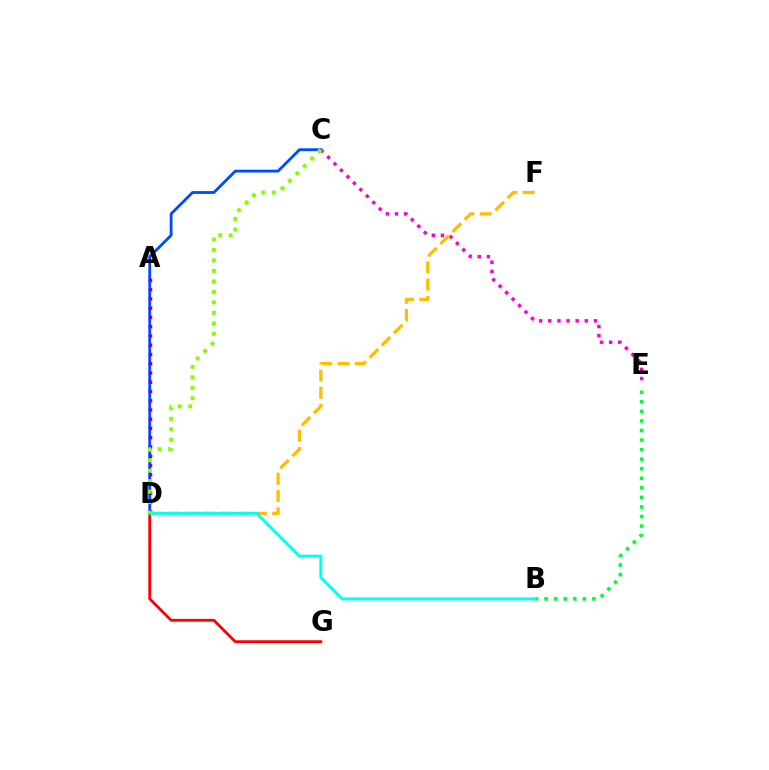{('C', 'D'): [{'color': '#004bff', 'line_style': 'solid', 'thickness': 2.04}, {'color': '#84ff00', 'line_style': 'dotted', 'thickness': 2.85}], ('B', 'E'): [{'color': '#00ff39', 'line_style': 'dotted', 'thickness': 2.6}], ('C', 'E'): [{'color': '#ff00cf', 'line_style': 'dotted', 'thickness': 2.48}], ('D', 'F'): [{'color': '#ffbd00', 'line_style': 'dashed', 'thickness': 2.35}], ('A', 'D'): [{'color': '#7200ff', 'line_style': 'dotted', 'thickness': 2.51}], ('D', 'G'): [{'color': '#ff0000', 'line_style': 'solid', 'thickness': 2.02}], ('B', 'D'): [{'color': '#00fff6', 'line_style': 'solid', 'thickness': 2.13}]}